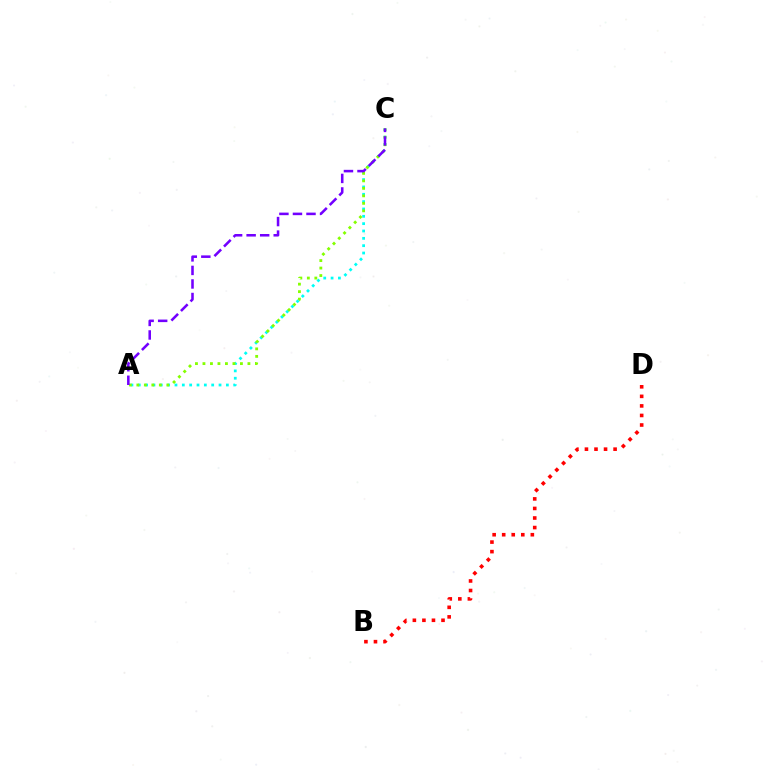{('A', 'C'): [{'color': '#00fff6', 'line_style': 'dotted', 'thickness': 1.99}, {'color': '#84ff00', 'line_style': 'dotted', 'thickness': 2.04}, {'color': '#7200ff', 'line_style': 'dashed', 'thickness': 1.84}], ('B', 'D'): [{'color': '#ff0000', 'line_style': 'dotted', 'thickness': 2.59}]}